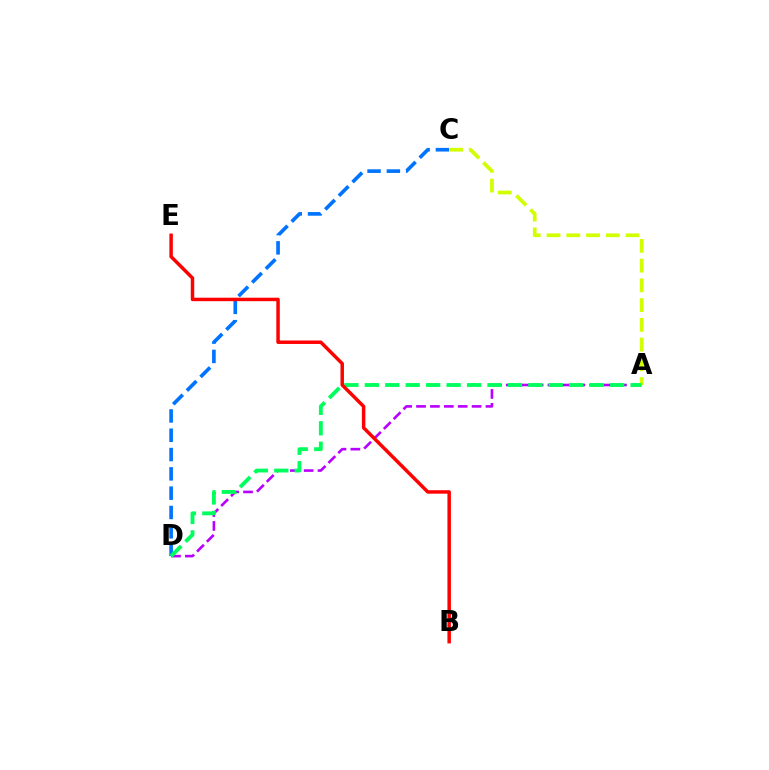{('C', 'D'): [{'color': '#0074ff', 'line_style': 'dashed', 'thickness': 2.62}], ('A', 'D'): [{'color': '#b900ff', 'line_style': 'dashed', 'thickness': 1.89}, {'color': '#00ff5c', 'line_style': 'dashed', 'thickness': 2.78}], ('A', 'C'): [{'color': '#d1ff00', 'line_style': 'dashed', 'thickness': 2.68}], ('B', 'E'): [{'color': '#ff0000', 'line_style': 'solid', 'thickness': 2.5}]}